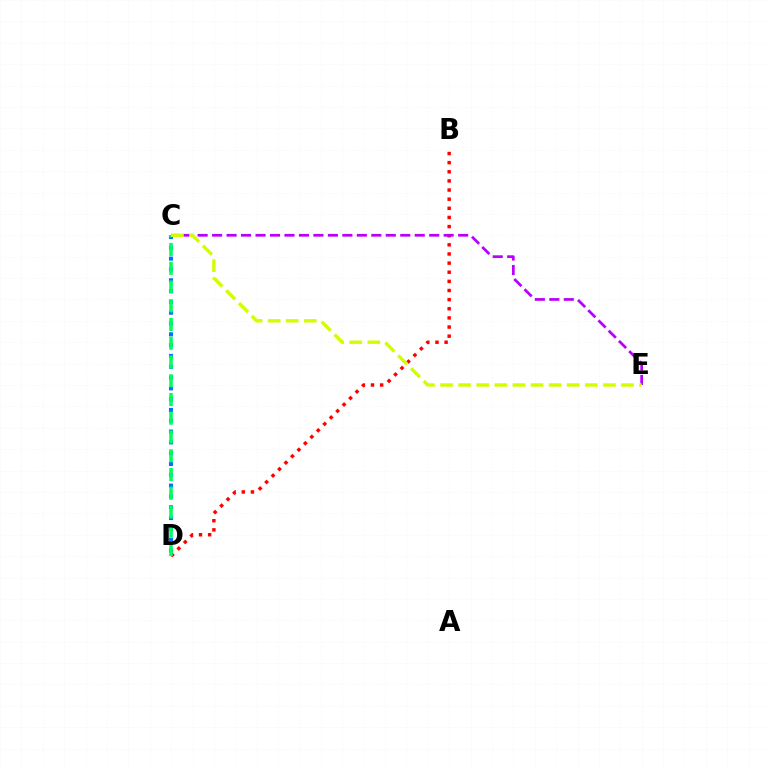{('C', 'D'): [{'color': '#0074ff', 'line_style': 'dotted', 'thickness': 2.94}, {'color': '#00ff5c', 'line_style': 'dashed', 'thickness': 2.55}], ('B', 'D'): [{'color': '#ff0000', 'line_style': 'dotted', 'thickness': 2.48}], ('C', 'E'): [{'color': '#b900ff', 'line_style': 'dashed', 'thickness': 1.97}, {'color': '#d1ff00', 'line_style': 'dashed', 'thickness': 2.46}]}